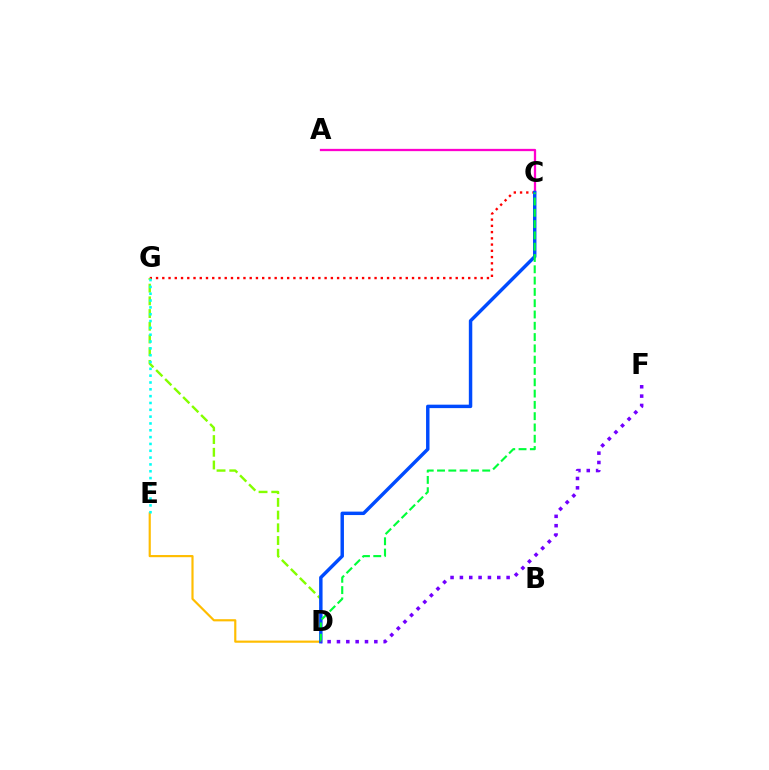{('D', 'E'): [{'color': '#ffbd00', 'line_style': 'solid', 'thickness': 1.56}], ('A', 'C'): [{'color': '#ff00cf', 'line_style': 'solid', 'thickness': 1.65}], ('C', 'G'): [{'color': '#ff0000', 'line_style': 'dotted', 'thickness': 1.7}], ('D', 'G'): [{'color': '#84ff00', 'line_style': 'dashed', 'thickness': 1.73}], ('C', 'D'): [{'color': '#004bff', 'line_style': 'solid', 'thickness': 2.48}, {'color': '#00ff39', 'line_style': 'dashed', 'thickness': 1.53}], ('E', 'G'): [{'color': '#00fff6', 'line_style': 'dotted', 'thickness': 1.85}], ('D', 'F'): [{'color': '#7200ff', 'line_style': 'dotted', 'thickness': 2.54}]}